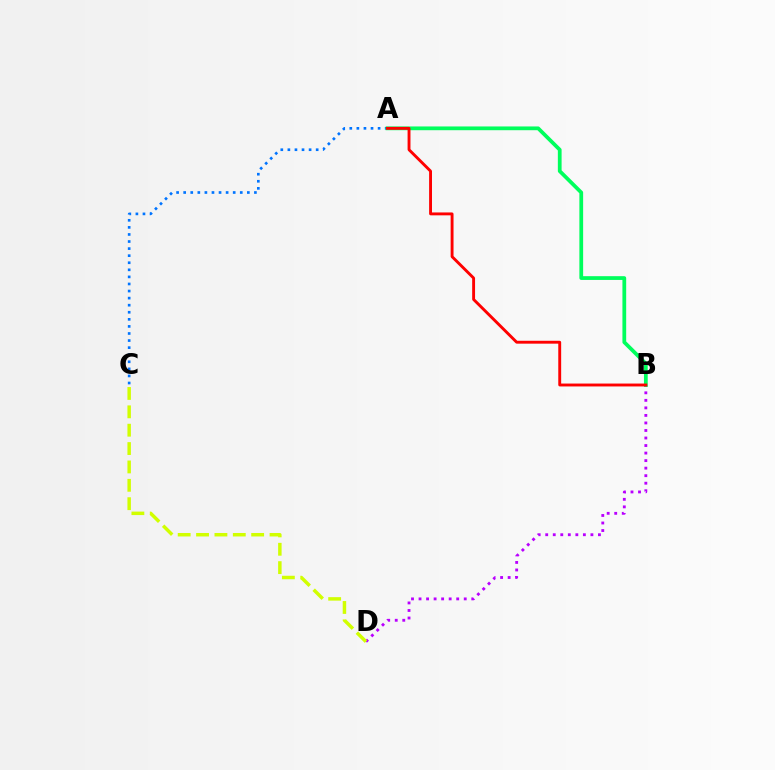{('A', 'C'): [{'color': '#0074ff', 'line_style': 'dotted', 'thickness': 1.92}], ('B', 'D'): [{'color': '#b900ff', 'line_style': 'dotted', 'thickness': 2.05}], ('A', 'B'): [{'color': '#00ff5c', 'line_style': 'solid', 'thickness': 2.7}, {'color': '#ff0000', 'line_style': 'solid', 'thickness': 2.08}], ('C', 'D'): [{'color': '#d1ff00', 'line_style': 'dashed', 'thickness': 2.5}]}